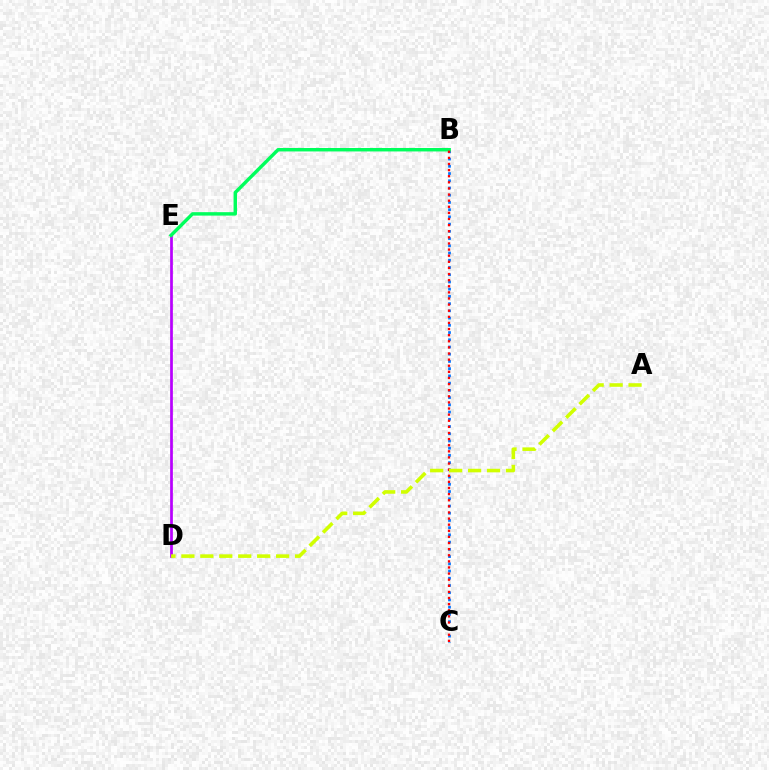{('D', 'E'): [{'color': '#b900ff', 'line_style': 'solid', 'thickness': 1.96}], ('B', 'C'): [{'color': '#0074ff', 'line_style': 'dotted', 'thickness': 1.96}, {'color': '#ff0000', 'line_style': 'dotted', 'thickness': 1.66}], ('B', 'E'): [{'color': '#00ff5c', 'line_style': 'solid', 'thickness': 2.47}], ('A', 'D'): [{'color': '#d1ff00', 'line_style': 'dashed', 'thickness': 2.57}]}